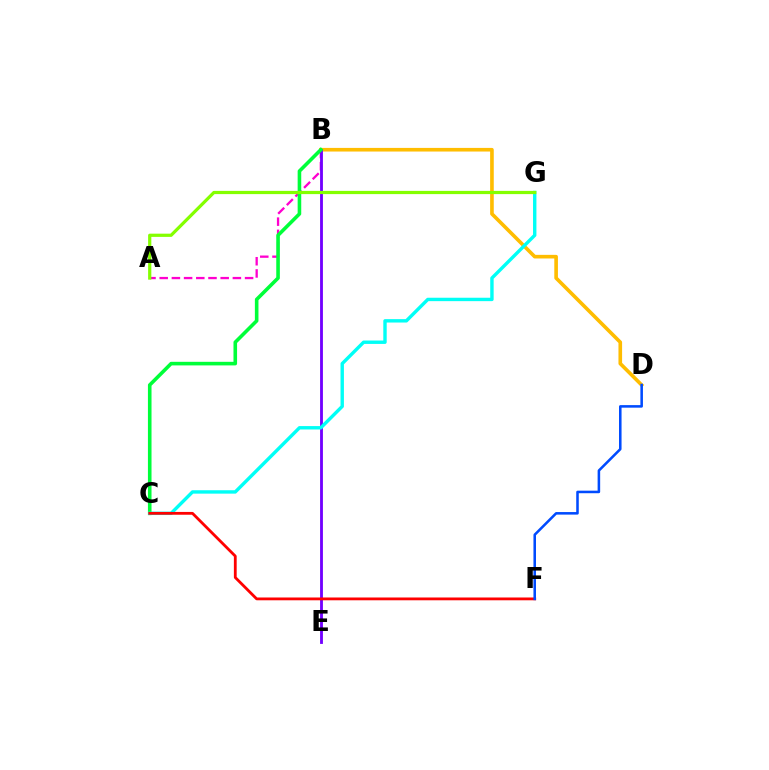{('A', 'B'): [{'color': '#ff00cf', 'line_style': 'dashed', 'thickness': 1.66}], ('B', 'D'): [{'color': '#ffbd00', 'line_style': 'solid', 'thickness': 2.61}], ('B', 'E'): [{'color': '#7200ff', 'line_style': 'solid', 'thickness': 2.04}], ('B', 'C'): [{'color': '#00ff39', 'line_style': 'solid', 'thickness': 2.59}], ('C', 'G'): [{'color': '#00fff6', 'line_style': 'solid', 'thickness': 2.45}], ('C', 'F'): [{'color': '#ff0000', 'line_style': 'solid', 'thickness': 2.02}], ('D', 'F'): [{'color': '#004bff', 'line_style': 'solid', 'thickness': 1.84}], ('A', 'G'): [{'color': '#84ff00', 'line_style': 'solid', 'thickness': 2.32}]}